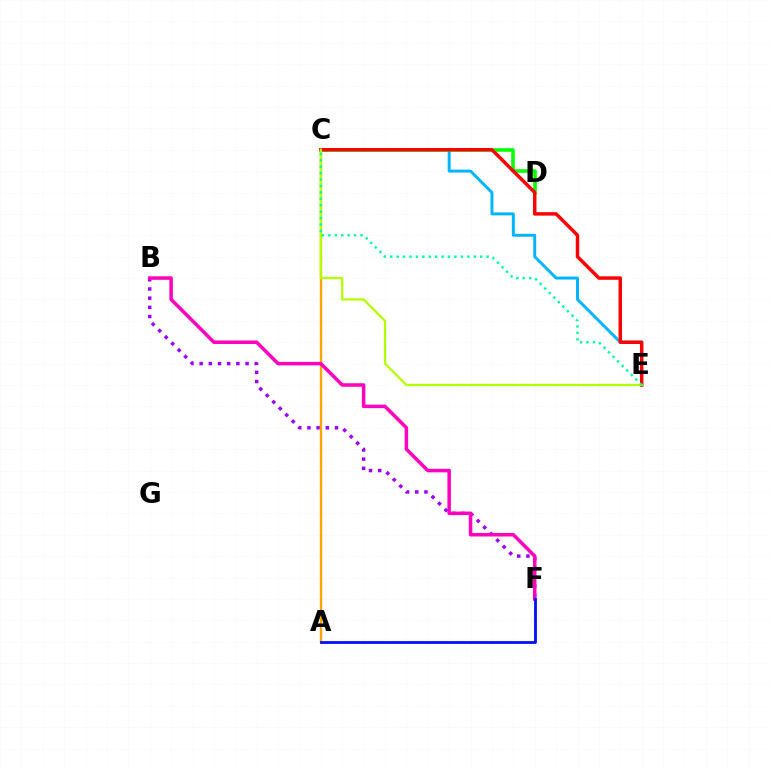{('C', 'E'): [{'color': '#00b5ff', 'line_style': 'solid', 'thickness': 2.13}, {'color': '#ff0000', 'line_style': 'solid', 'thickness': 2.49}, {'color': '#b3ff00', 'line_style': 'solid', 'thickness': 1.62}, {'color': '#00ff9d', 'line_style': 'dotted', 'thickness': 1.75}], ('C', 'D'): [{'color': '#08ff00', 'line_style': 'solid', 'thickness': 2.58}], ('B', 'F'): [{'color': '#9b00ff', 'line_style': 'dotted', 'thickness': 2.49}, {'color': '#ff00bd', 'line_style': 'solid', 'thickness': 2.53}], ('A', 'C'): [{'color': '#ffa500', 'line_style': 'solid', 'thickness': 1.72}], ('A', 'F'): [{'color': '#0010ff', 'line_style': 'solid', 'thickness': 2.01}]}